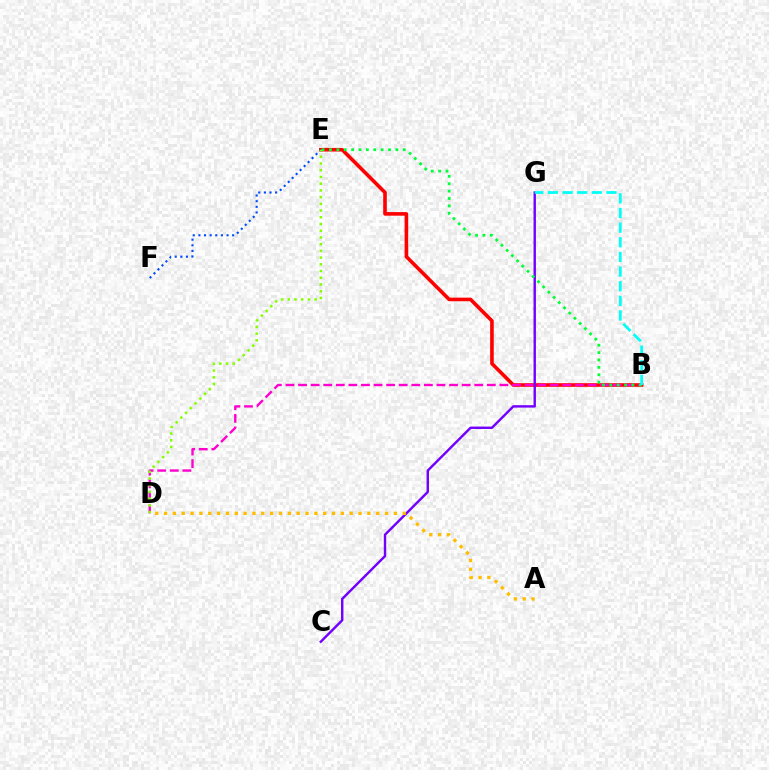{('B', 'E'): [{'color': '#ff0000', 'line_style': 'solid', 'thickness': 2.6}, {'color': '#00ff39', 'line_style': 'dotted', 'thickness': 2.0}], ('C', 'G'): [{'color': '#7200ff', 'line_style': 'solid', 'thickness': 1.74}], ('E', 'F'): [{'color': '#004bff', 'line_style': 'dotted', 'thickness': 1.53}], ('B', 'D'): [{'color': '#ff00cf', 'line_style': 'dashed', 'thickness': 1.71}], ('D', 'E'): [{'color': '#84ff00', 'line_style': 'dotted', 'thickness': 1.83}], ('B', 'G'): [{'color': '#00fff6', 'line_style': 'dashed', 'thickness': 1.99}], ('A', 'D'): [{'color': '#ffbd00', 'line_style': 'dotted', 'thickness': 2.4}]}